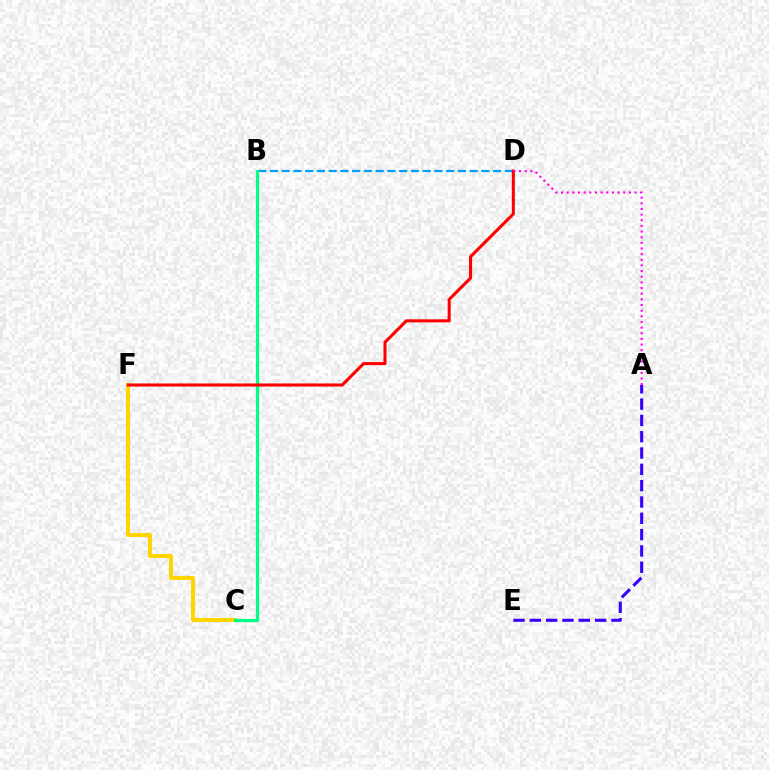{('B', 'D'): [{'color': '#009eff', 'line_style': 'dashed', 'thickness': 1.6}], ('B', 'C'): [{'color': '#4fff00', 'line_style': 'dotted', 'thickness': 2.2}, {'color': '#00ff86', 'line_style': 'solid', 'thickness': 2.27}], ('C', 'F'): [{'color': '#ffd500', 'line_style': 'solid', 'thickness': 2.92}], ('D', 'F'): [{'color': '#ff0000', 'line_style': 'solid', 'thickness': 2.2}], ('A', 'E'): [{'color': '#3700ff', 'line_style': 'dashed', 'thickness': 2.22}], ('A', 'D'): [{'color': '#ff00ed', 'line_style': 'dotted', 'thickness': 1.54}]}